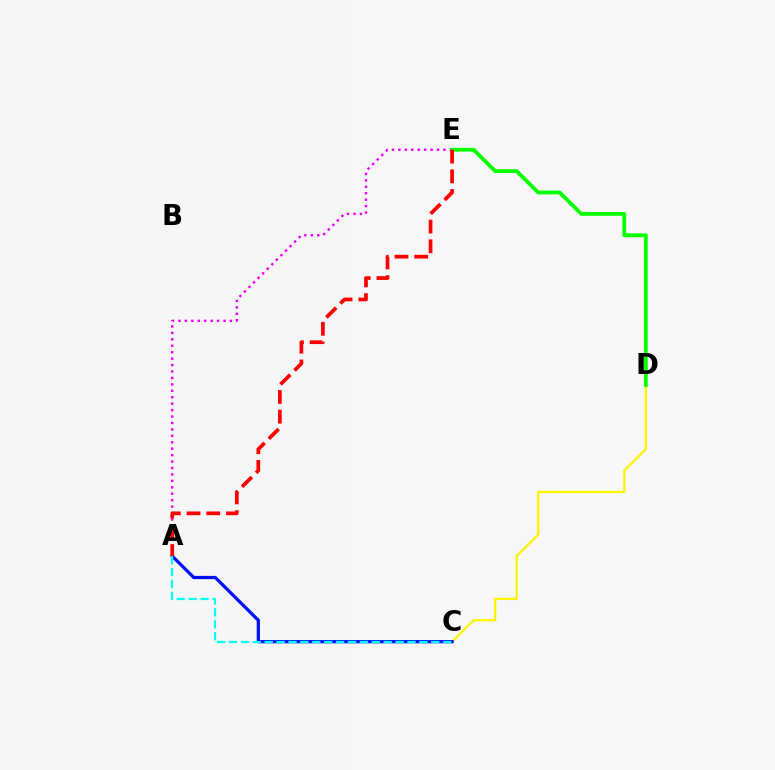{('C', 'D'): [{'color': '#fcf500', 'line_style': 'solid', 'thickness': 1.64}], ('A', 'E'): [{'color': '#ee00ff', 'line_style': 'dotted', 'thickness': 1.75}, {'color': '#ff0000', 'line_style': 'dashed', 'thickness': 2.68}], ('A', 'C'): [{'color': '#0010ff', 'line_style': 'solid', 'thickness': 2.34}, {'color': '#00fff6', 'line_style': 'dashed', 'thickness': 1.62}], ('D', 'E'): [{'color': '#08ff00', 'line_style': 'solid', 'thickness': 2.74}]}